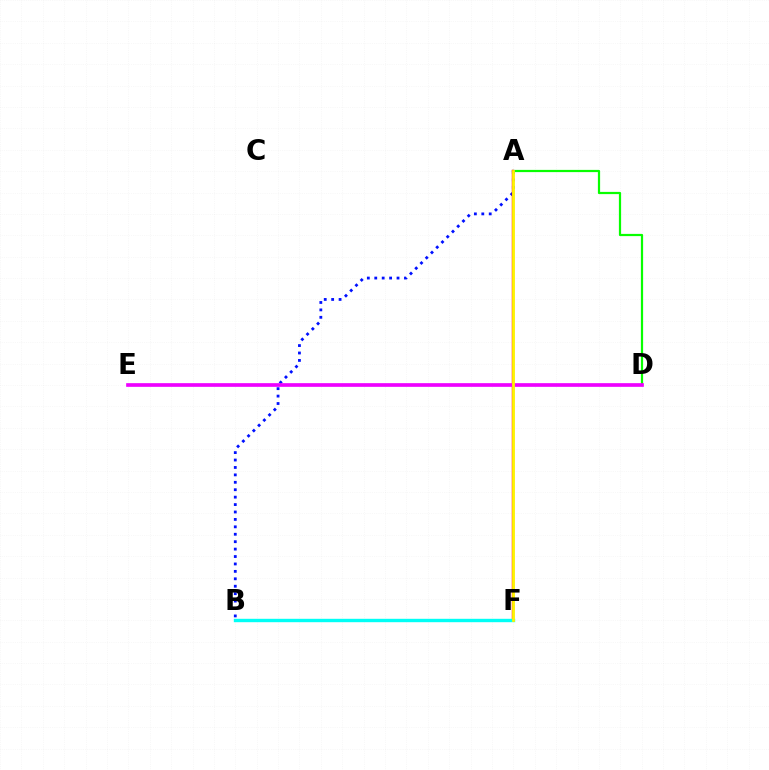{('A', 'D'): [{'color': '#08ff00', 'line_style': 'solid', 'thickness': 1.6}], ('A', 'B'): [{'color': '#0010ff', 'line_style': 'dotted', 'thickness': 2.02}], ('A', 'F'): [{'color': '#ff0000', 'line_style': 'solid', 'thickness': 1.75}, {'color': '#fcf500', 'line_style': 'solid', 'thickness': 2.0}], ('B', 'F'): [{'color': '#00fff6', 'line_style': 'solid', 'thickness': 2.44}], ('D', 'E'): [{'color': '#ee00ff', 'line_style': 'solid', 'thickness': 2.64}]}